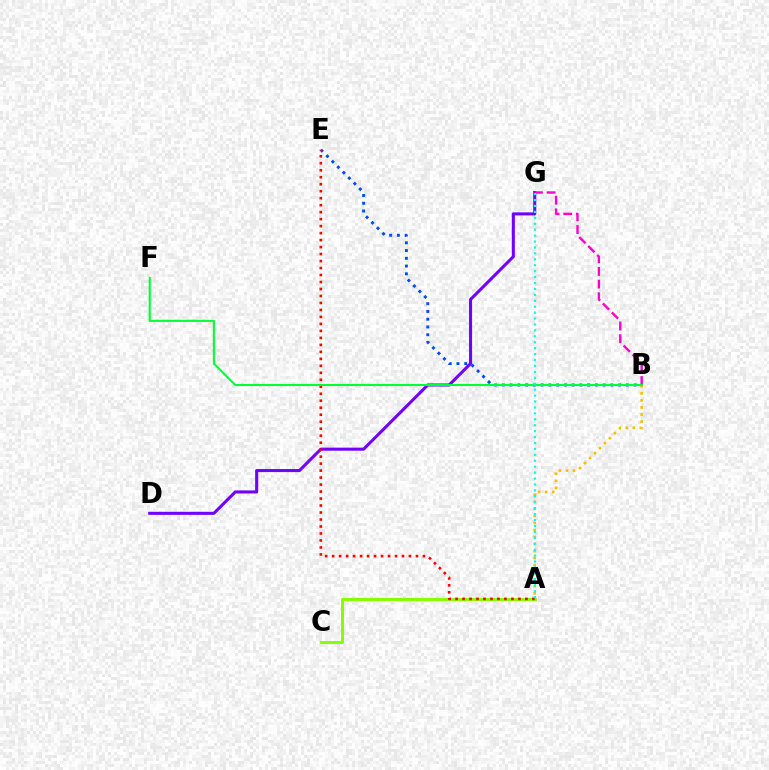{('D', 'G'): [{'color': '#7200ff', 'line_style': 'solid', 'thickness': 2.2}], ('B', 'G'): [{'color': '#ff00cf', 'line_style': 'dashed', 'thickness': 1.72}], ('B', 'E'): [{'color': '#004bff', 'line_style': 'dotted', 'thickness': 2.11}], ('A', 'C'): [{'color': '#84ff00', 'line_style': 'solid', 'thickness': 2.12}], ('A', 'B'): [{'color': '#ffbd00', 'line_style': 'dotted', 'thickness': 1.91}], ('A', 'E'): [{'color': '#ff0000', 'line_style': 'dotted', 'thickness': 1.9}], ('B', 'F'): [{'color': '#00ff39', 'line_style': 'solid', 'thickness': 1.5}], ('A', 'G'): [{'color': '#00fff6', 'line_style': 'dotted', 'thickness': 1.61}]}